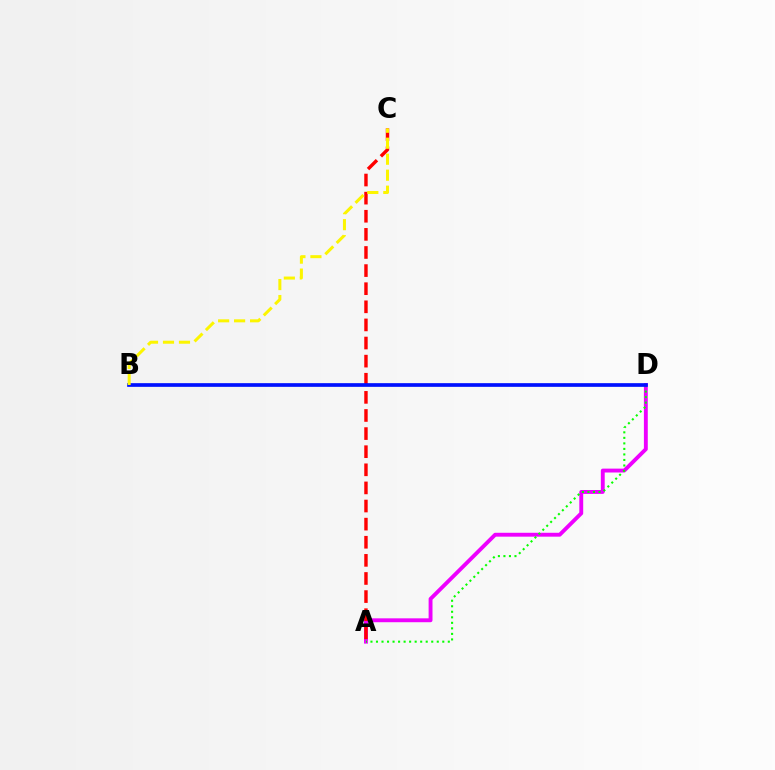{('A', 'D'): [{'color': '#ee00ff', 'line_style': 'solid', 'thickness': 2.79}, {'color': '#08ff00', 'line_style': 'dotted', 'thickness': 1.5}], ('A', 'C'): [{'color': '#ff0000', 'line_style': 'dashed', 'thickness': 2.46}], ('B', 'D'): [{'color': '#00fff6', 'line_style': 'dotted', 'thickness': 1.56}, {'color': '#0010ff', 'line_style': 'solid', 'thickness': 2.65}], ('B', 'C'): [{'color': '#fcf500', 'line_style': 'dashed', 'thickness': 2.17}]}